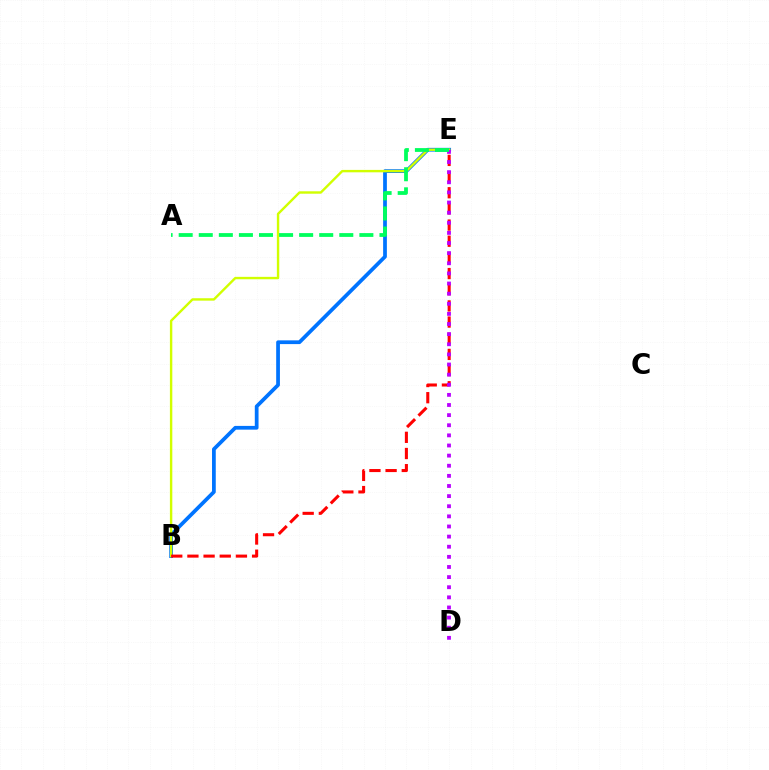{('B', 'E'): [{'color': '#0074ff', 'line_style': 'solid', 'thickness': 2.7}, {'color': '#d1ff00', 'line_style': 'solid', 'thickness': 1.73}, {'color': '#ff0000', 'line_style': 'dashed', 'thickness': 2.2}], ('D', 'E'): [{'color': '#b900ff', 'line_style': 'dotted', 'thickness': 2.75}], ('A', 'E'): [{'color': '#00ff5c', 'line_style': 'dashed', 'thickness': 2.73}]}